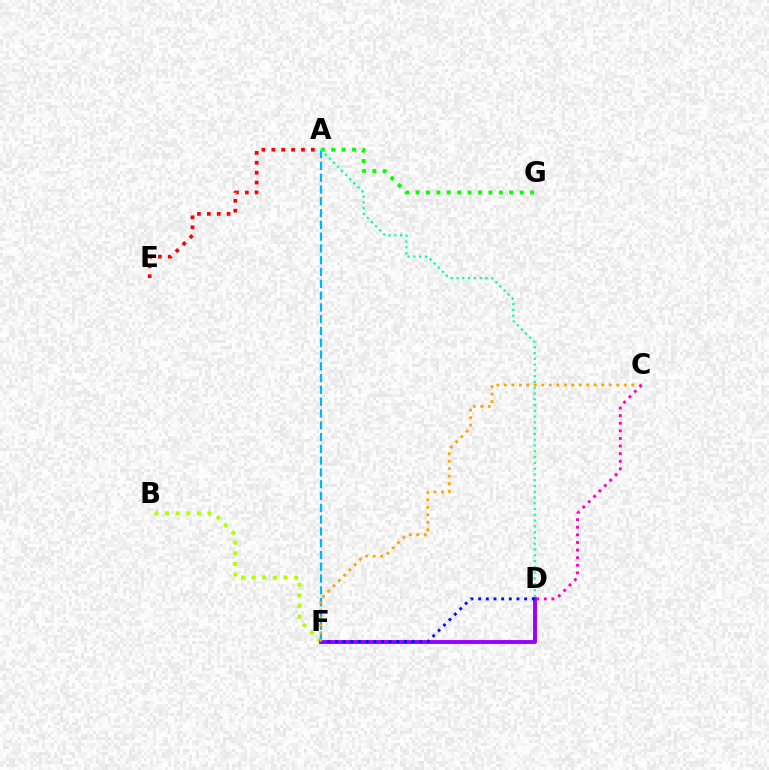{('B', 'F'): [{'color': '#b3ff00', 'line_style': 'dotted', 'thickness': 2.89}], ('D', 'F'): [{'color': '#9b00ff', 'line_style': 'solid', 'thickness': 2.8}, {'color': '#0010ff', 'line_style': 'dotted', 'thickness': 2.08}], ('A', 'F'): [{'color': '#00b5ff', 'line_style': 'dashed', 'thickness': 1.6}], ('A', 'E'): [{'color': '#ff0000', 'line_style': 'dotted', 'thickness': 2.69}], ('C', 'F'): [{'color': '#ffa500', 'line_style': 'dotted', 'thickness': 2.04}], ('A', 'G'): [{'color': '#08ff00', 'line_style': 'dotted', 'thickness': 2.83}], ('C', 'D'): [{'color': '#ff00bd', 'line_style': 'dotted', 'thickness': 2.07}], ('A', 'D'): [{'color': '#00ff9d', 'line_style': 'dotted', 'thickness': 1.57}]}